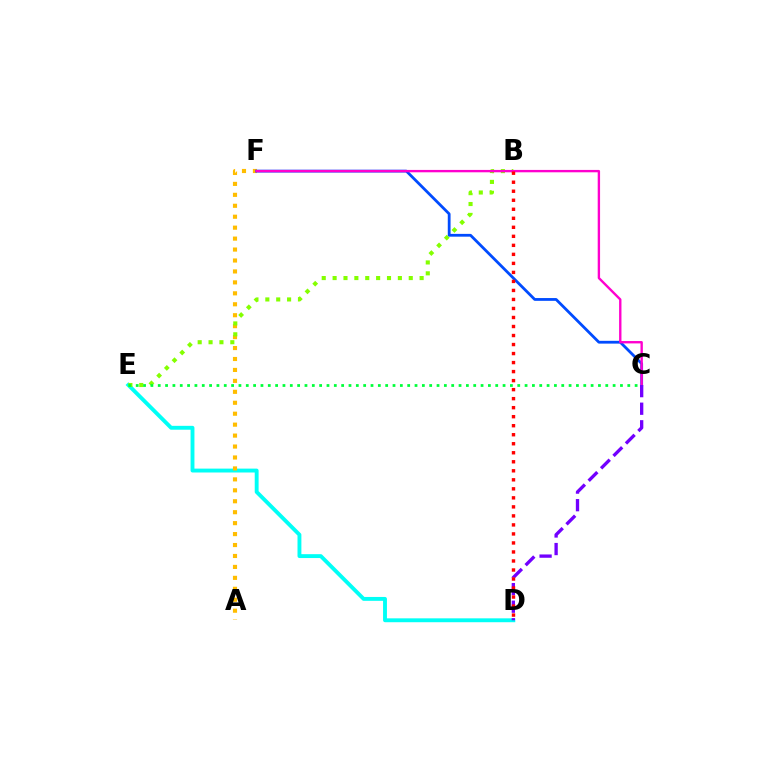{('D', 'E'): [{'color': '#00fff6', 'line_style': 'solid', 'thickness': 2.79}], ('A', 'F'): [{'color': '#ffbd00', 'line_style': 'dotted', 'thickness': 2.97}], ('B', 'E'): [{'color': '#84ff00', 'line_style': 'dotted', 'thickness': 2.96}], ('C', 'F'): [{'color': '#004bff', 'line_style': 'solid', 'thickness': 2.01}, {'color': '#ff00cf', 'line_style': 'solid', 'thickness': 1.71}], ('C', 'E'): [{'color': '#00ff39', 'line_style': 'dotted', 'thickness': 1.99}], ('C', 'D'): [{'color': '#7200ff', 'line_style': 'dashed', 'thickness': 2.39}], ('B', 'D'): [{'color': '#ff0000', 'line_style': 'dotted', 'thickness': 2.45}]}